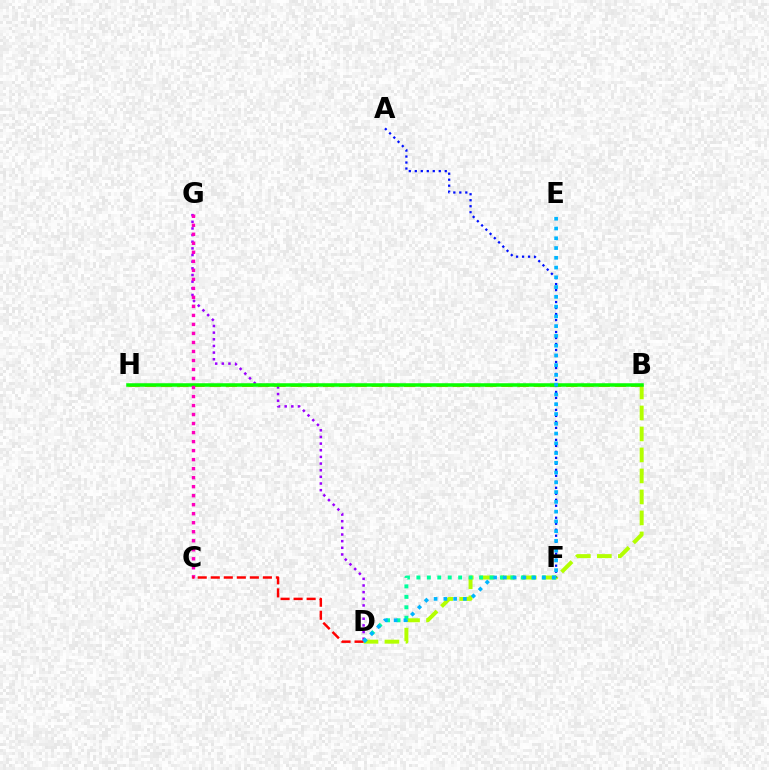{('B', 'D'): [{'color': '#b3ff00', 'line_style': 'dashed', 'thickness': 2.85}], ('B', 'H'): [{'color': '#ffa500', 'line_style': 'dashed', 'thickness': 2.2}, {'color': '#08ff00', 'line_style': 'solid', 'thickness': 2.53}], ('A', 'F'): [{'color': '#0010ff', 'line_style': 'dotted', 'thickness': 1.63}], ('D', 'G'): [{'color': '#9b00ff', 'line_style': 'dotted', 'thickness': 1.81}], ('D', 'F'): [{'color': '#00ff9d', 'line_style': 'dotted', 'thickness': 2.84}], ('C', 'G'): [{'color': '#ff00bd', 'line_style': 'dotted', 'thickness': 2.45}], ('C', 'D'): [{'color': '#ff0000', 'line_style': 'dashed', 'thickness': 1.77}], ('D', 'E'): [{'color': '#00b5ff', 'line_style': 'dotted', 'thickness': 2.65}]}